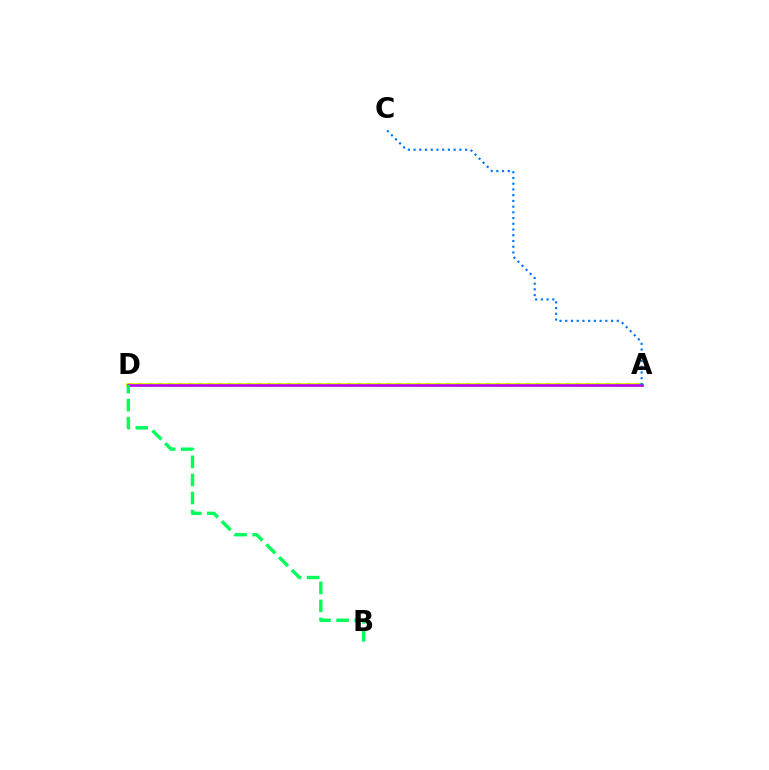{('A', 'D'): [{'color': '#ff0000', 'line_style': 'dotted', 'thickness': 2.7}, {'color': '#d1ff00', 'line_style': 'solid', 'thickness': 2.69}, {'color': '#b900ff', 'line_style': 'solid', 'thickness': 1.9}], ('B', 'D'): [{'color': '#00ff5c', 'line_style': 'dashed', 'thickness': 2.45}], ('A', 'C'): [{'color': '#0074ff', 'line_style': 'dotted', 'thickness': 1.56}]}